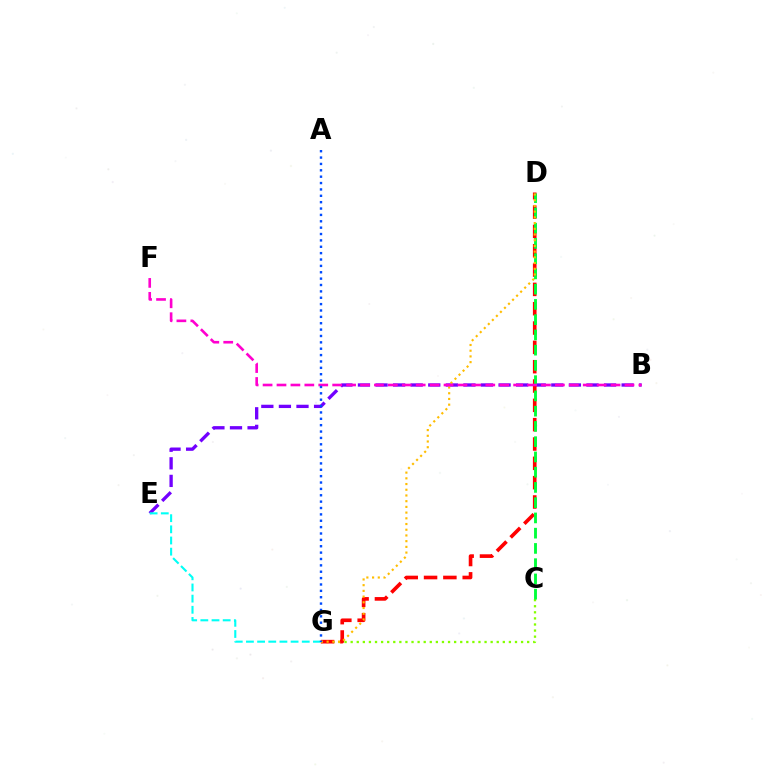{('C', 'G'): [{'color': '#84ff00', 'line_style': 'dotted', 'thickness': 1.65}], ('B', 'E'): [{'color': '#7200ff', 'line_style': 'dashed', 'thickness': 2.39}], ('D', 'G'): [{'color': '#ff0000', 'line_style': 'dashed', 'thickness': 2.63}, {'color': '#ffbd00', 'line_style': 'dotted', 'thickness': 1.55}], ('C', 'D'): [{'color': '#00ff39', 'line_style': 'dashed', 'thickness': 2.07}], ('E', 'G'): [{'color': '#00fff6', 'line_style': 'dashed', 'thickness': 1.52}], ('B', 'F'): [{'color': '#ff00cf', 'line_style': 'dashed', 'thickness': 1.89}], ('A', 'G'): [{'color': '#004bff', 'line_style': 'dotted', 'thickness': 1.73}]}